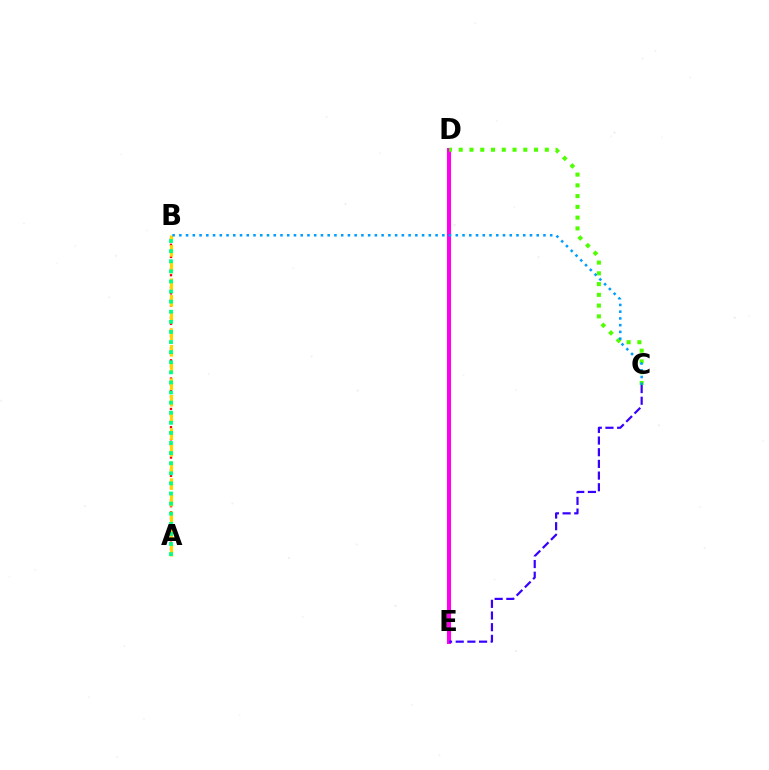{('A', 'B'): [{'color': '#ff0000', 'line_style': 'dotted', 'thickness': 1.65}, {'color': '#ffd500', 'line_style': 'dashed', 'thickness': 2.26}, {'color': '#00ff86', 'line_style': 'dotted', 'thickness': 2.74}], ('D', 'E'): [{'color': '#ff00ed', 'line_style': 'solid', 'thickness': 2.93}], ('C', 'D'): [{'color': '#4fff00', 'line_style': 'dotted', 'thickness': 2.92}], ('C', 'E'): [{'color': '#3700ff', 'line_style': 'dashed', 'thickness': 1.59}], ('B', 'C'): [{'color': '#009eff', 'line_style': 'dotted', 'thickness': 1.83}]}